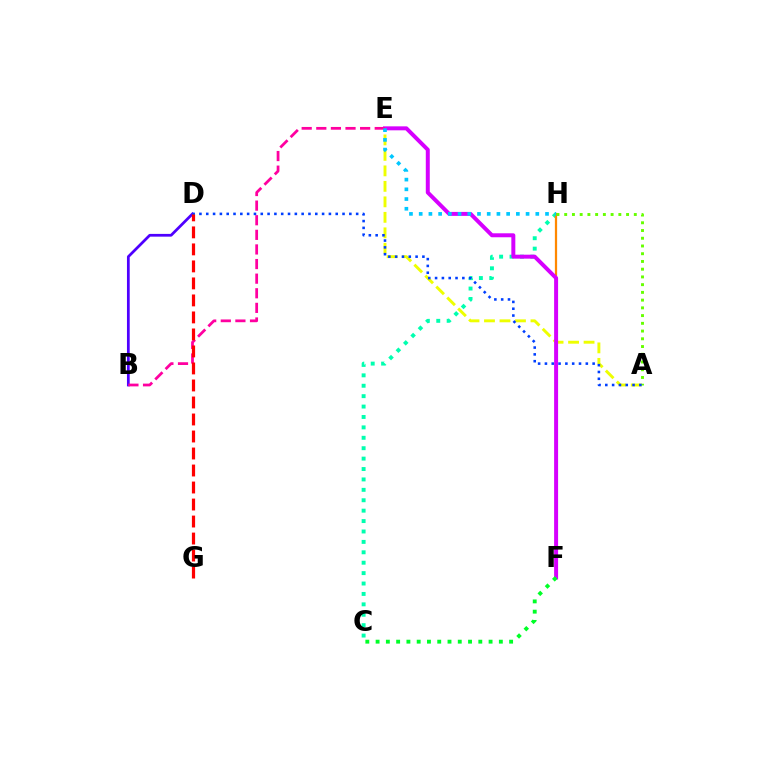{('C', 'H'): [{'color': '#00ffaf', 'line_style': 'dotted', 'thickness': 2.83}], ('A', 'E'): [{'color': '#eeff00', 'line_style': 'dashed', 'thickness': 2.1}], ('F', 'H'): [{'color': '#ff8800', 'line_style': 'solid', 'thickness': 1.62}], ('E', 'F'): [{'color': '#d600ff', 'line_style': 'solid', 'thickness': 2.86}], ('B', 'D'): [{'color': '#4f00ff', 'line_style': 'solid', 'thickness': 1.98}], ('C', 'F'): [{'color': '#00ff27', 'line_style': 'dotted', 'thickness': 2.79}], ('B', 'E'): [{'color': '#ff00a0', 'line_style': 'dashed', 'thickness': 1.98}], ('E', 'H'): [{'color': '#00c7ff', 'line_style': 'dotted', 'thickness': 2.64}], ('A', 'H'): [{'color': '#66ff00', 'line_style': 'dotted', 'thickness': 2.1}], ('A', 'D'): [{'color': '#003fff', 'line_style': 'dotted', 'thickness': 1.85}], ('D', 'G'): [{'color': '#ff0000', 'line_style': 'dashed', 'thickness': 2.31}]}